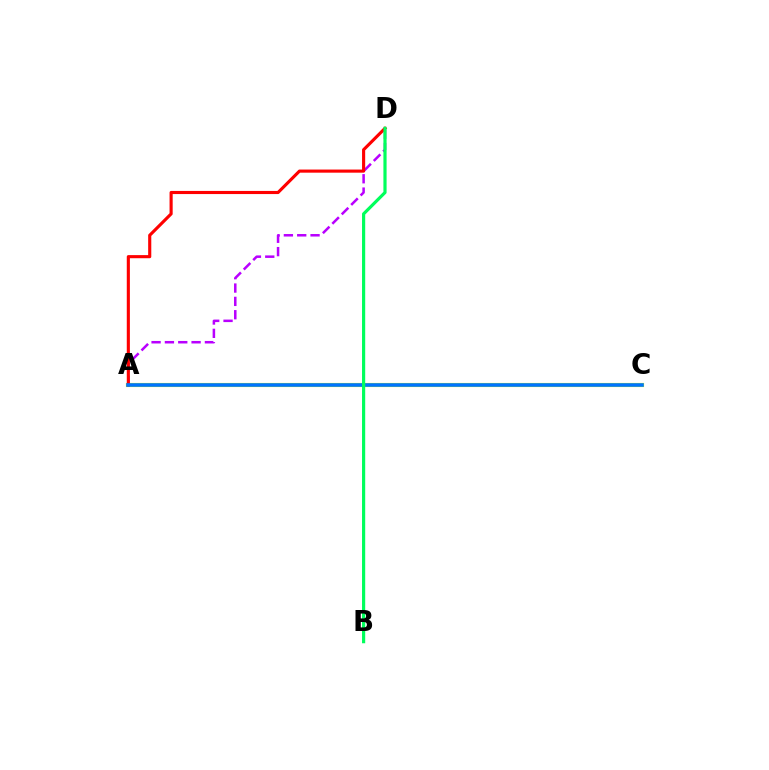{('A', 'D'): [{'color': '#b900ff', 'line_style': 'dashed', 'thickness': 1.81}, {'color': '#ff0000', 'line_style': 'solid', 'thickness': 2.25}], ('A', 'C'): [{'color': '#d1ff00', 'line_style': 'solid', 'thickness': 2.99}, {'color': '#0074ff', 'line_style': 'solid', 'thickness': 2.59}], ('B', 'D'): [{'color': '#00ff5c', 'line_style': 'solid', 'thickness': 2.29}]}